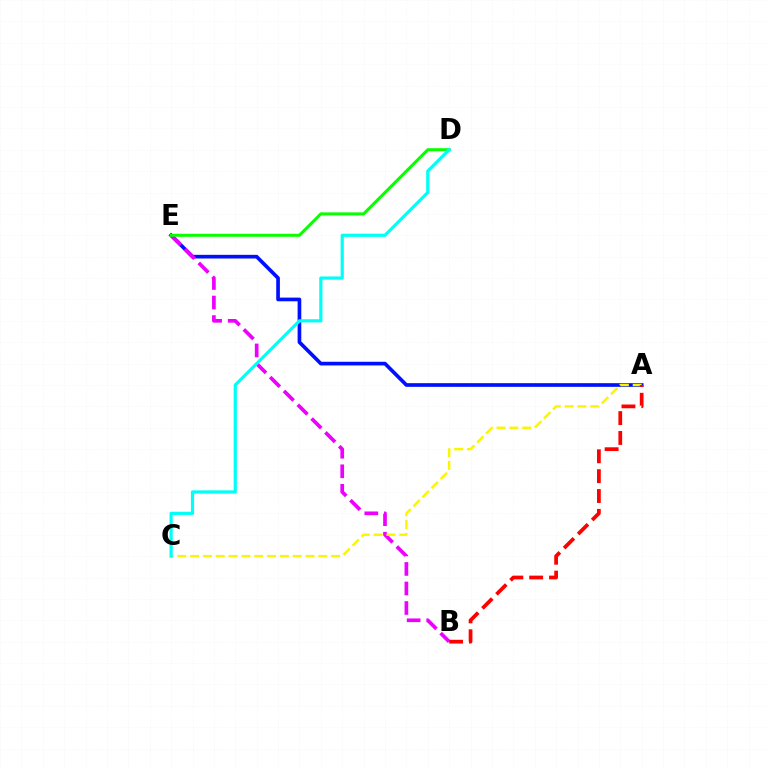{('A', 'E'): [{'color': '#0010ff', 'line_style': 'solid', 'thickness': 2.65}], ('B', 'E'): [{'color': '#ee00ff', 'line_style': 'dashed', 'thickness': 2.65}], ('D', 'E'): [{'color': '#08ff00', 'line_style': 'solid', 'thickness': 2.18}], ('A', 'C'): [{'color': '#fcf500', 'line_style': 'dashed', 'thickness': 1.74}], ('A', 'B'): [{'color': '#ff0000', 'line_style': 'dashed', 'thickness': 2.7}], ('C', 'D'): [{'color': '#00fff6', 'line_style': 'solid', 'thickness': 2.3}]}